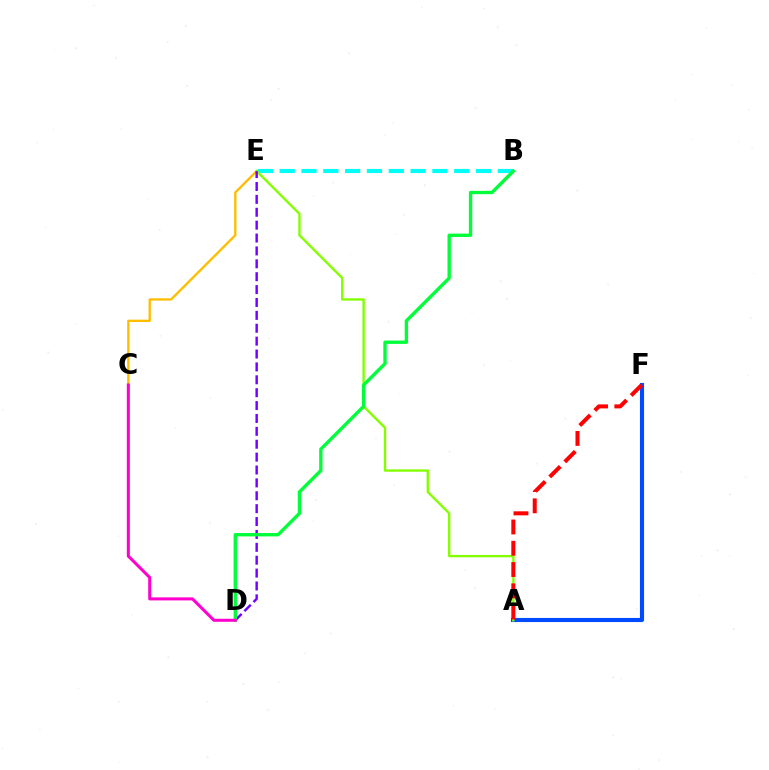{('A', 'F'): [{'color': '#004bff', 'line_style': 'solid', 'thickness': 2.95}, {'color': '#ff0000', 'line_style': 'dashed', 'thickness': 2.89}], ('C', 'E'): [{'color': '#ffbd00', 'line_style': 'solid', 'thickness': 1.69}], ('B', 'E'): [{'color': '#00fff6', 'line_style': 'dashed', 'thickness': 2.96}], ('A', 'E'): [{'color': '#84ff00', 'line_style': 'solid', 'thickness': 1.71}], ('D', 'E'): [{'color': '#7200ff', 'line_style': 'dashed', 'thickness': 1.75}], ('B', 'D'): [{'color': '#00ff39', 'line_style': 'solid', 'thickness': 2.41}], ('C', 'D'): [{'color': '#ff00cf', 'line_style': 'solid', 'thickness': 2.19}]}